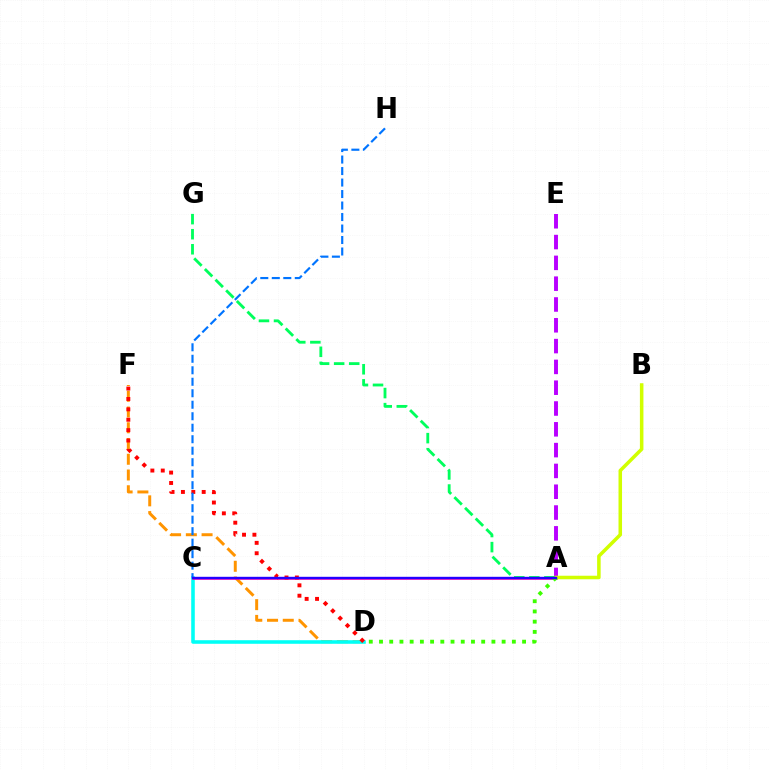{('D', 'F'): [{'color': '#ff9400', 'line_style': 'dashed', 'thickness': 2.14}, {'color': '#ff0000', 'line_style': 'dotted', 'thickness': 2.82}], ('C', 'D'): [{'color': '#00fff6', 'line_style': 'solid', 'thickness': 2.57}], ('A', 'G'): [{'color': '#00ff5c', 'line_style': 'dashed', 'thickness': 2.05}], ('A', 'C'): [{'color': '#ff00ac', 'line_style': 'solid', 'thickness': 1.84}, {'color': '#2500ff', 'line_style': 'solid', 'thickness': 1.72}], ('A', 'E'): [{'color': '#b900ff', 'line_style': 'dashed', 'thickness': 2.83}], ('A', 'B'): [{'color': '#d1ff00', 'line_style': 'solid', 'thickness': 2.54}], ('C', 'H'): [{'color': '#0074ff', 'line_style': 'dashed', 'thickness': 1.56}], ('A', 'D'): [{'color': '#3dff00', 'line_style': 'dotted', 'thickness': 2.78}]}